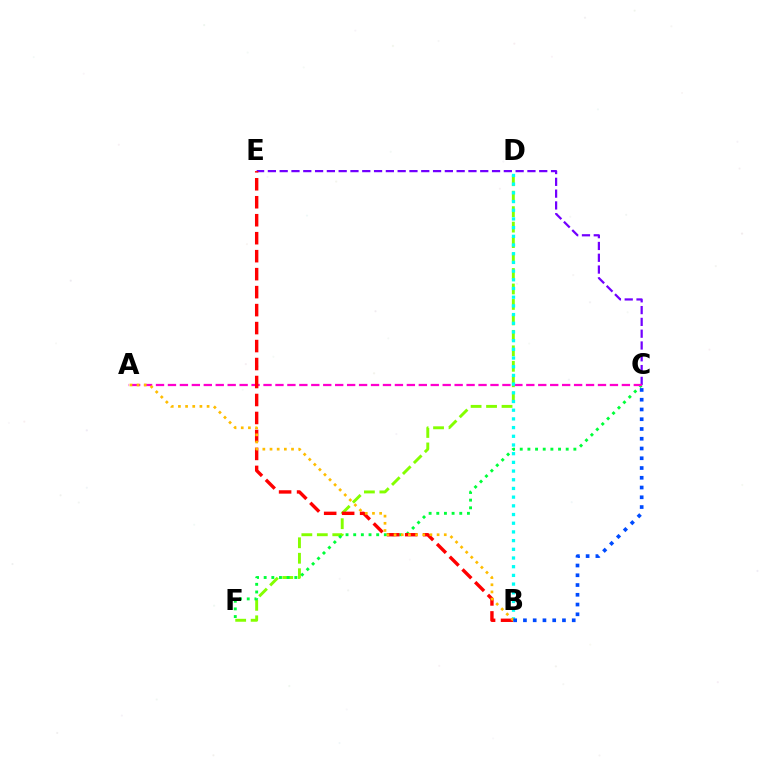{('C', 'E'): [{'color': '#7200ff', 'line_style': 'dashed', 'thickness': 1.6}], ('D', 'F'): [{'color': '#84ff00', 'line_style': 'dashed', 'thickness': 2.1}], ('C', 'F'): [{'color': '#00ff39', 'line_style': 'dotted', 'thickness': 2.08}], ('A', 'C'): [{'color': '#ff00cf', 'line_style': 'dashed', 'thickness': 1.62}], ('B', 'D'): [{'color': '#00fff6', 'line_style': 'dotted', 'thickness': 2.36}], ('B', 'E'): [{'color': '#ff0000', 'line_style': 'dashed', 'thickness': 2.44}], ('A', 'B'): [{'color': '#ffbd00', 'line_style': 'dotted', 'thickness': 1.95}], ('B', 'C'): [{'color': '#004bff', 'line_style': 'dotted', 'thickness': 2.65}]}